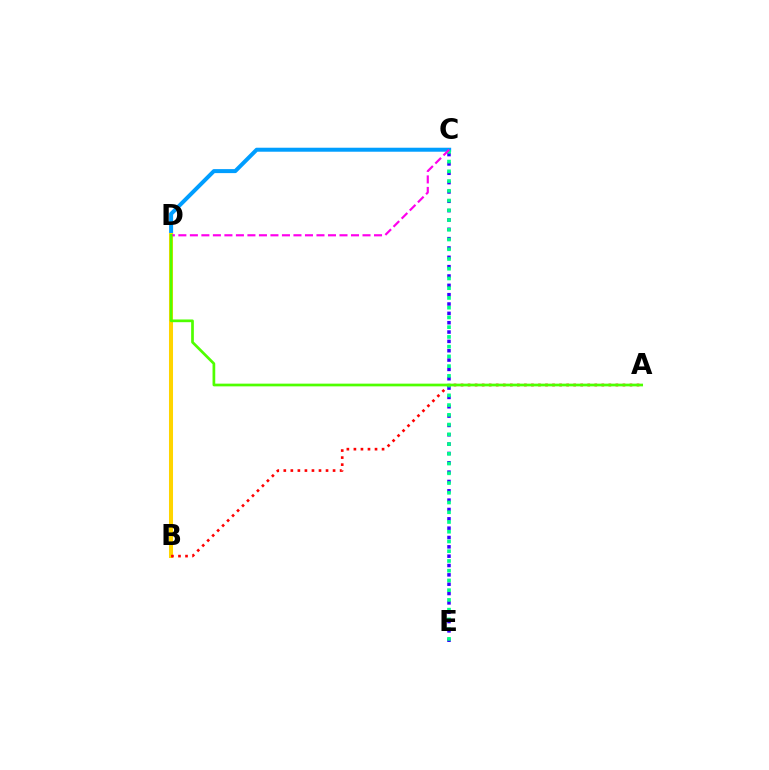{('C', 'D'): [{'color': '#009eff', 'line_style': 'solid', 'thickness': 2.88}, {'color': '#ff00ed', 'line_style': 'dashed', 'thickness': 1.56}], ('B', 'D'): [{'color': '#ffd500', 'line_style': 'solid', 'thickness': 2.91}], ('A', 'B'): [{'color': '#ff0000', 'line_style': 'dotted', 'thickness': 1.91}], ('C', 'E'): [{'color': '#3700ff', 'line_style': 'dotted', 'thickness': 2.54}, {'color': '#00ff86', 'line_style': 'dotted', 'thickness': 2.65}], ('A', 'D'): [{'color': '#4fff00', 'line_style': 'solid', 'thickness': 1.95}]}